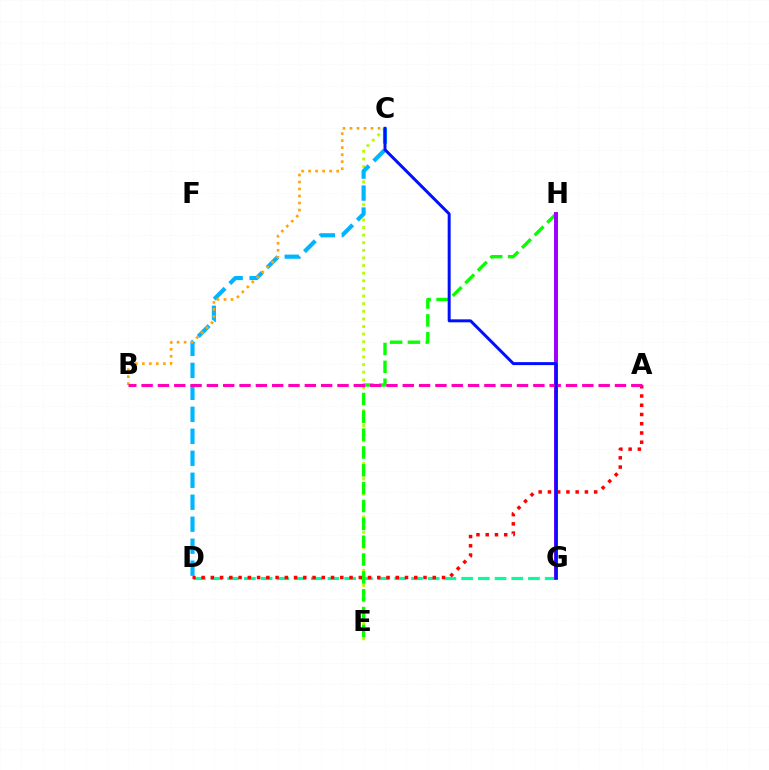{('C', 'E'): [{'color': '#b3ff00', 'line_style': 'dotted', 'thickness': 2.07}], ('D', 'G'): [{'color': '#00ff9d', 'line_style': 'dashed', 'thickness': 2.27}], ('E', 'H'): [{'color': '#08ff00', 'line_style': 'dashed', 'thickness': 2.42}], ('C', 'D'): [{'color': '#00b5ff', 'line_style': 'dashed', 'thickness': 2.99}], ('A', 'D'): [{'color': '#ff0000', 'line_style': 'dotted', 'thickness': 2.51}], ('B', 'C'): [{'color': '#ffa500', 'line_style': 'dotted', 'thickness': 1.91}], ('G', 'H'): [{'color': '#9b00ff', 'line_style': 'solid', 'thickness': 2.83}], ('A', 'B'): [{'color': '#ff00bd', 'line_style': 'dashed', 'thickness': 2.22}], ('C', 'G'): [{'color': '#0010ff', 'line_style': 'solid', 'thickness': 2.14}]}